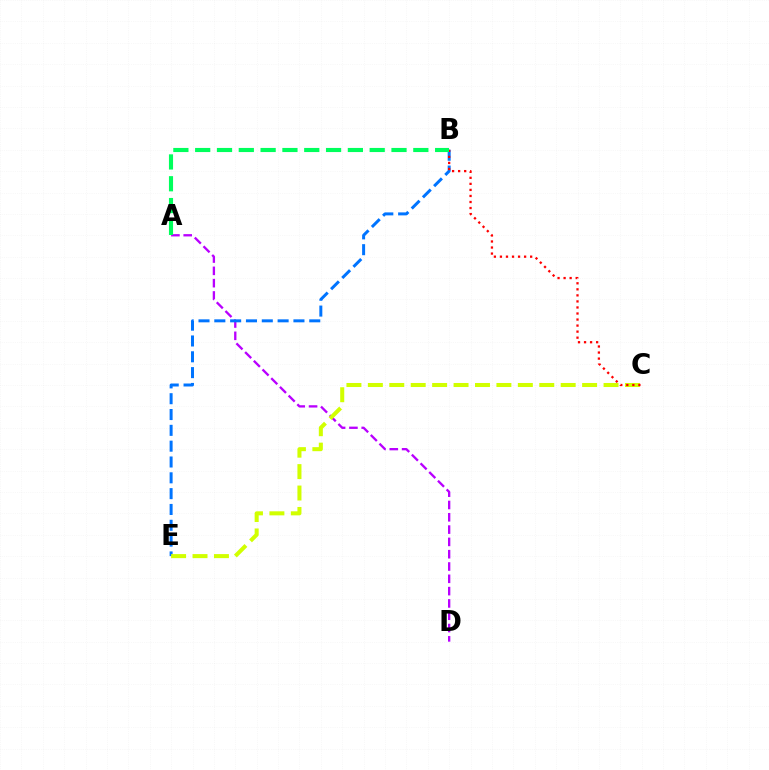{('A', 'D'): [{'color': '#b900ff', 'line_style': 'dashed', 'thickness': 1.67}], ('B', 'E'): [{'color': '#0074ff', 'line_style': 'dashed', 'thickness': 2.15}], ('C', 'E'): [{'color': '#d1ff00', 'line_style': 'dashed', 'thickness': 2.91}], ('B', 'C'): [{'color': '#ff0000', 'line_style': 'dotted', 'thickness': 1.64}], ('A', 'B'): [{'color': '#00ff5c', 'line_style': 'dashed', 'thickness': 2.96}]}